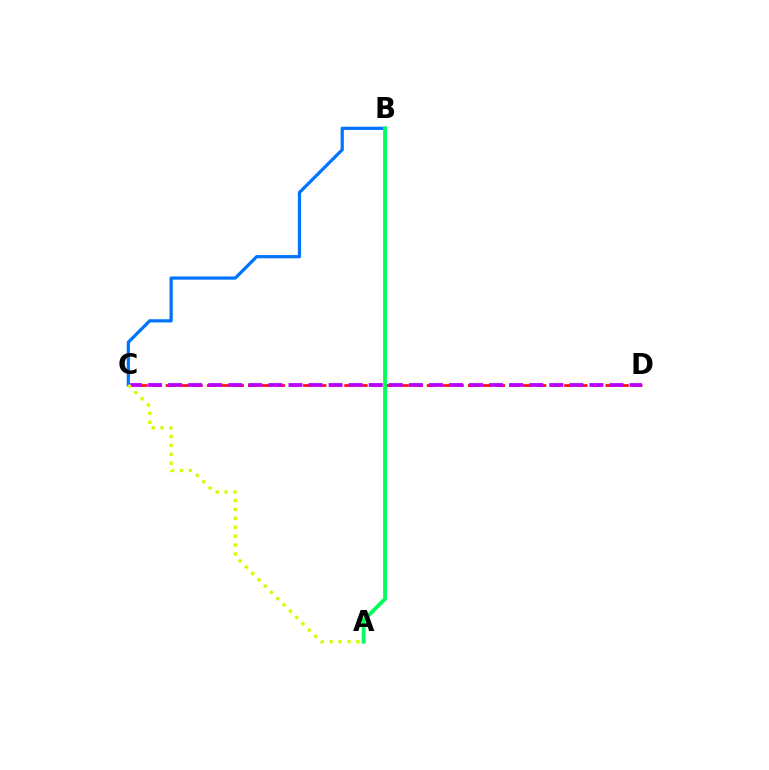{('C', 'D'): [{'color': '#ff0000', 'line_style': 'dashed', 'thickness': 1.87}, {'color': '#b900ff', 'line_style': 'dashed', 'thickness': 2.73}], ('B', 'C'): [{'color': '#0074ff', 'line_style': 'solid', 'thickness': 2.32}], ('A', 'B'): [{'color': '#00ff5c', 'line_style': 'solid', 'thickness': 2.75}], ('A', 'C'): [{'color': '#d1ff00', 'line_style': 'dotted', 'thickness': 2.42}]}